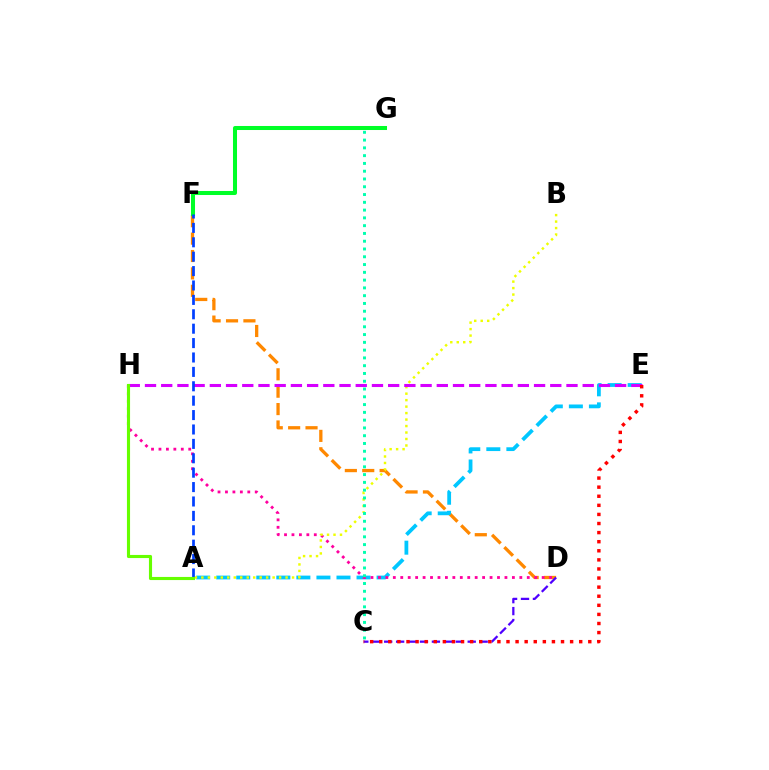{('D', 'F'): [{'color': '#ff8800', 'line_style': 'dashed', 'thickness': 2.36}], ('A', 'E'): [{'color': '#00c7ff', 'line_style': 'dashed', 'thickness': 2.72}], ('D', 'H'): [{'color': '#ff00a0', 'line_style': 'dotted', 'thickness': 2.02}], ('C', 'D'): [{'color': '#4f00ff', 'line_style': 'dashed', 'thickness': 1.62}], ('A', 'B'): [{'color': '#eeff00', 'line_style': 'dotted', 'thickness': 1.76}], ('C', 'G'): [{'color': '#00ffaf', 'line_style': 'dotted', 'thickness': 2.11}], ('E', 'H'): [{'color': '#d600ff', 'line_style': 'dashed', 'thickness': 2.2}], ('F', 'G'): [{'color': '#00ff27', 'line_style': 'solid', 'thickness': 2.9}], ('C', 'E'): [{'color': '#ff0000', 'line_style': 'dotted', 'thickness': 2.47}], ('A', 'F'): [{'color': '#003fff', 'line_style': 'dashed', 'thickness': 1.96}], ('A', 'H'): [{'color': '#66ff00', 'line_style': 'solid', 'thickness': 2.24}]}